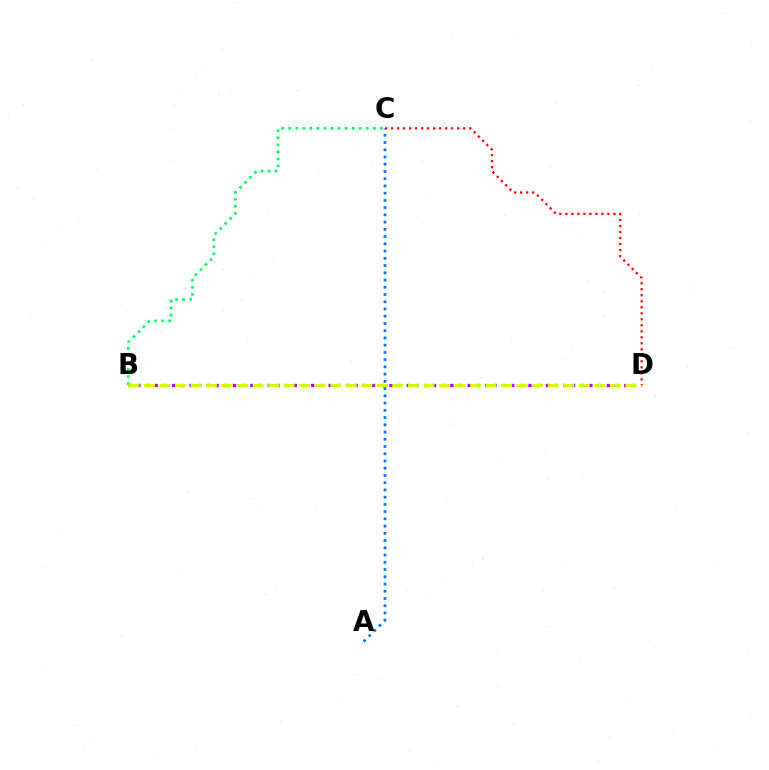{('B', 'D'): [{'color': '#b900ff', 'line_style': 'dotted', 'thickness': 2.36}, {'color': '#d1ff00', 'line_style': 'dashed', 'thickness': 2.11}], ('B', 'C'): [{'color': '#00ff5c', 'line_style': 'dotted', 'thickness': 1.92}], ('A', 'C'): [{'color': '#0074ff', 'line_style': 'dotted', 'thickness': 1.97}], ('C', 'D'): [{'color': '#ff0000', 'line_style': 'dotted', 'thickness': 1.63}]}